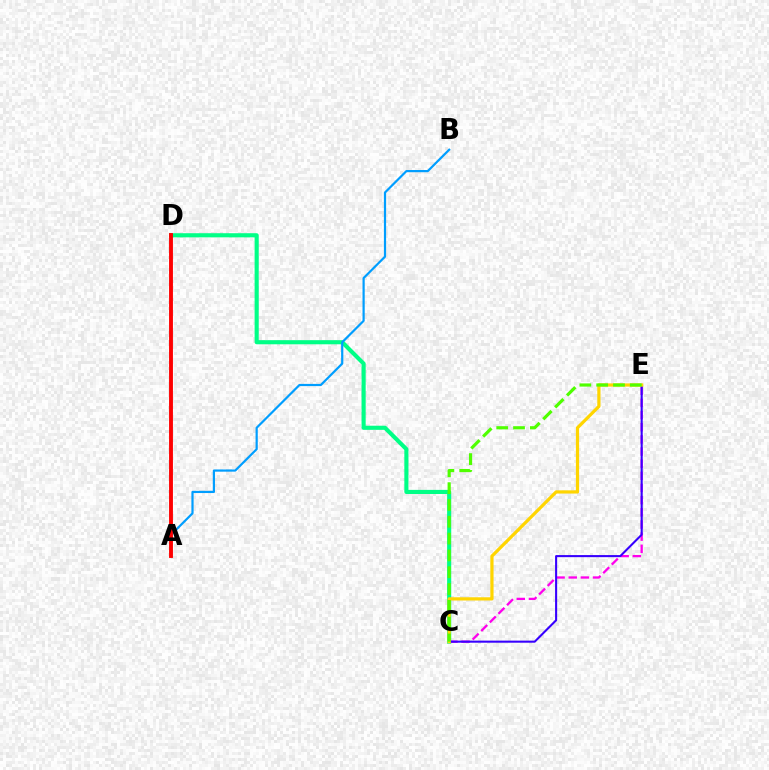{('C', 'D'): [{'color': '#00ff86', 'line_style': 'solid', 'thickness': 2.96}], ('C', 'E'): [{'color': '#ff00ed', 'line_style': 'dashed', 'thickness': 1.65}, {'color': '#3700ff', 'line_style': 'solid', 'thickness': 1.5}, {'color': '#ffd500', 'line_style': 'solid', 'thickness': 2.32}, {'color': '#4fff00', 'line_style': 'dashed', 'thickness': 2.28}], ('A', 'B'): [{'color': '#009eff', 'line_style': 'solid', 'thickness': 1.58}], ('A', 'D'): [{'color': '#ff0000', 'line_style': 'solid', 'thickness': 2.79}]}